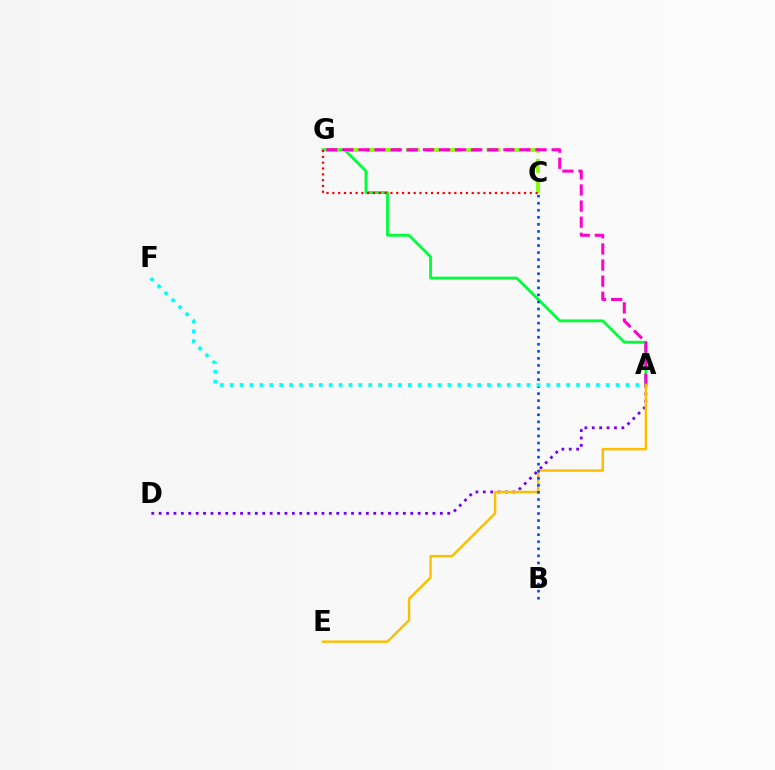{('A', 'G'): [{'color': '#00ff39', 'line_style': 'solid', 'thickness': 2.03}, {'color': '#ff00cf', 'line_style': 'dashed', 'thickness': 2.19}], ('C', 'G'): [{'color': '#84ff00', 'line_style': 'dashed', 'thickness': 2.74}, {'color': '#ff0000', 'line_style': 'dotted', 'thickness': 1.58}], ('A', 'D'): [{'color': '#7200ff', 'line_style': 'dotted', 'thickness': 2.01}], ('A', 'E'): [{'color': '#ffbd00', 'line_style': 'solid', 'thickness': 1.74}], ('B', 'C'): [{'color': '#004bff', 'line_style': 'dotted', 'thickness': 1.92}], ('A', 'F'): [{'color': '#00fff6', 'line_style': 'dotted', 'thickness': 2.69}]}